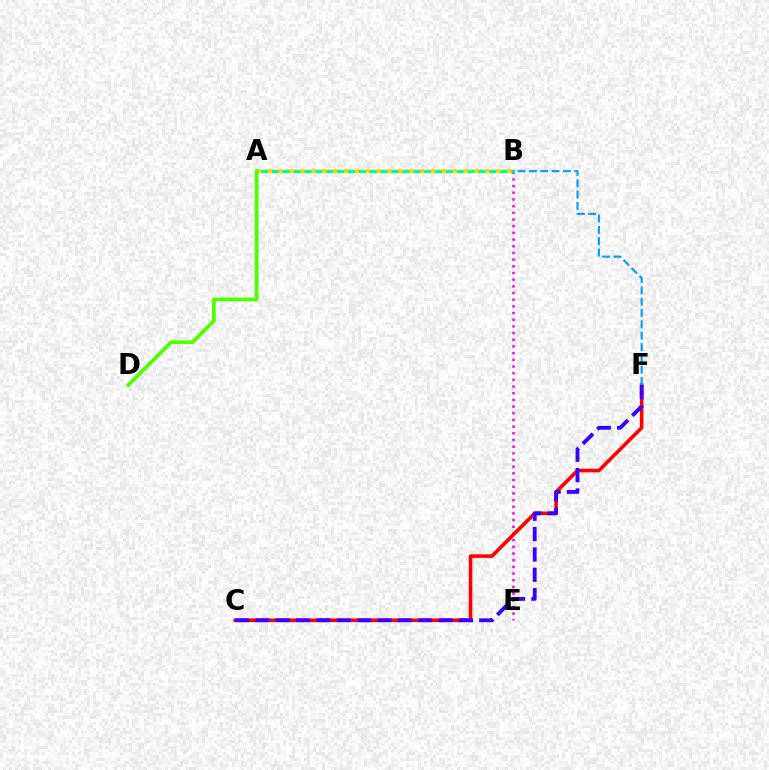{('B', 'E'): [{'color': '#ff00ed', 'line_style': 'dotted', 'thickness': 1.81}], ('C', 'F'): [{'color': '#ff0000', 'line_style': 'solid', 'thickness': 2.58}, {'color': '#3700ff', 'line_style': 'dashed', 'thickness': 2.76}], ('A', 'B'): [{'color': '#00ff86', 'line_style': 'solid', 'thickness': 2.22}, {'color': '#ffd500', 'line_style': 'dotted', 'thickness': 2.96}], ('A', 'D'): [{'color': '#4fff00', 'line_style': 'solid', 'thickness': 2.68}], ('B', 'F'): [{'color': '#009eff', 'line_style': 'dashed', 'thickness': 1.54}]}